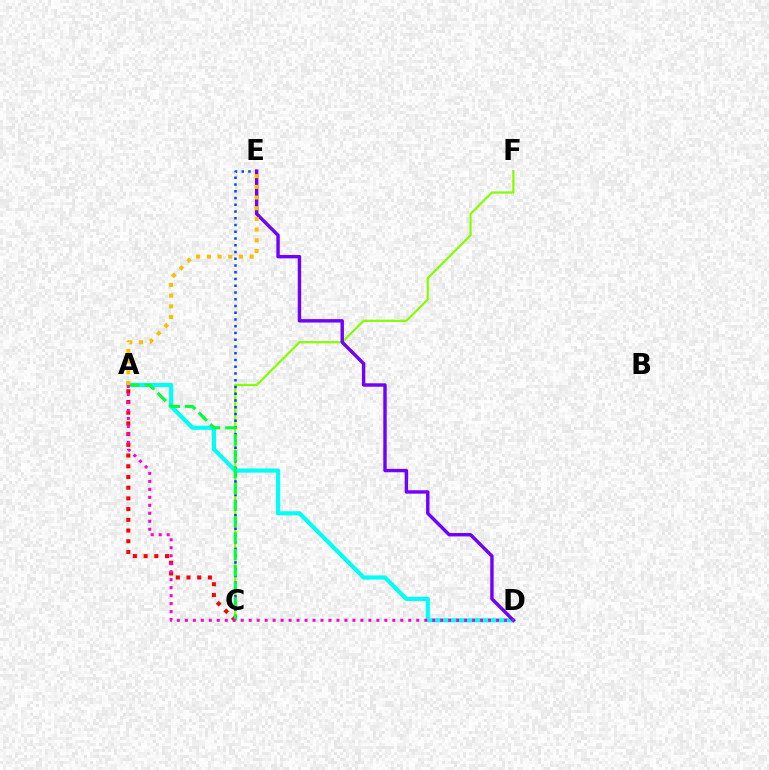{('A', 'C'): [{'color': '#ff0000', 'line_style': 'dotted', 'thickness': 2.91}, {'color': '#00ff39', 'line_style': 'dashed', 'thickness': 2.22}], ('C', 'F'): [{'color': '#84ff00', 'line_style': 'solid', 'thickness': 1.59}], ('C', 'E'): [{'color': '#004bff', 'line_style': 'dotted', 'thickness': 1.83}], ('A', 'D'): [{'color': '#00fff6', 'line_style': 'solid', 'thickness': 2.98}, {'color': '#ff00cf', 'line_style': 'dotted', 'thickness': 2.17}], ('D', 'E'): [{'color': '#7200ff', 'line_style': 'solid', 'thickness': 2.46}], ('A', 'E'): [{'color': '#ffbd00', 'line_style': 'dotted', 'thickness': 2.91}]}